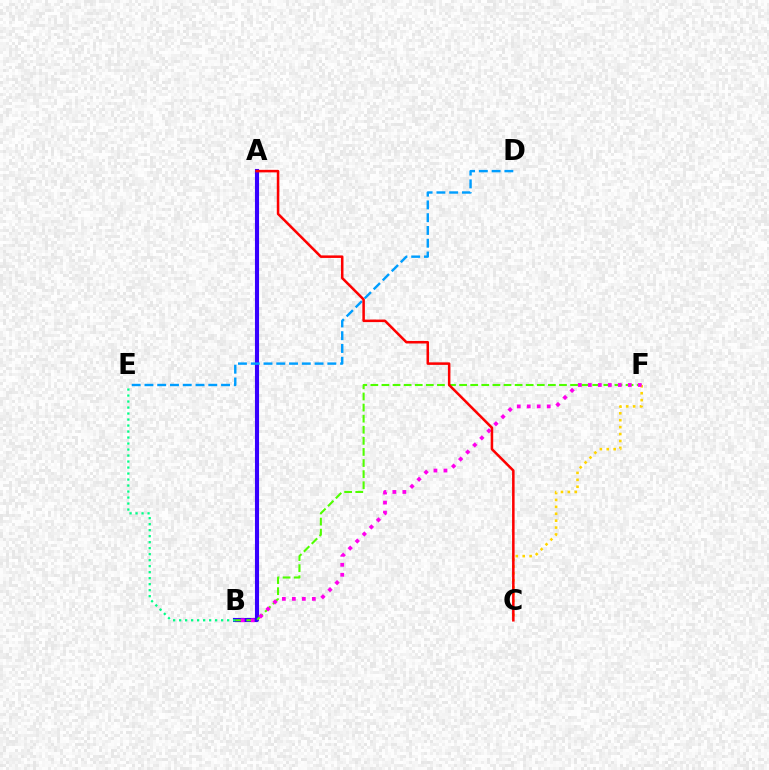{('A', 'B'): [{'color': '#3700ff', 'line_style': 'solid', 'thickness': 2.96}], ('D', 'E'): [{'color': '#009eff', 'line_style': 'dashed', 'thickness': 1.73}], ('B', 'F'): [{'color': '#4fff00', 'line_style': 'dashed', 'thickness': 1.51}, {'color': '#ff00ed', 'line_style': 'dotted', 'thickness': 2.71}], ('C', 'F'): [{'color': '#ffd500', 'line_style': 'dotted', 'thickness': 1.88}], ('B', 'E'): [{'color': '#00ff86', 'line_style': 'dotted', 'thickness': 1.63}], ('A', 'C'): [{'color': '#ff0000', 'line_style': 'solid', 'thickness': 1.82}]}